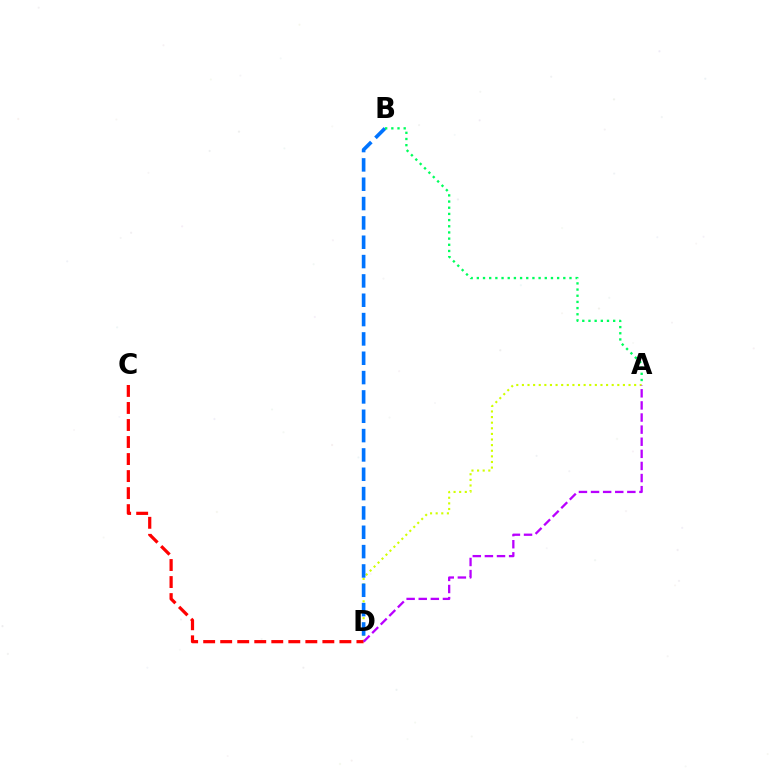{('A', 'D'): [{'color': '#d1ff00', 'line_style': 'dotted', 'thickness': 1.52}, {'color': '#b900ff', 'line_style': 'dashed', 'thickness': 1.64}], ('B', 'D'): [{'color': '#0074ff', 'line_style': 'dashed', 'thickness': 2.63}], ('C', 'D'): [{'color': '#ff0000', 'line_style': 'dashed', 'thickness': 2.31}], ('A', 'B'): [{'color': '#00ff5c', 'line_style': 'dotted', 'thickness': 1.68}]}